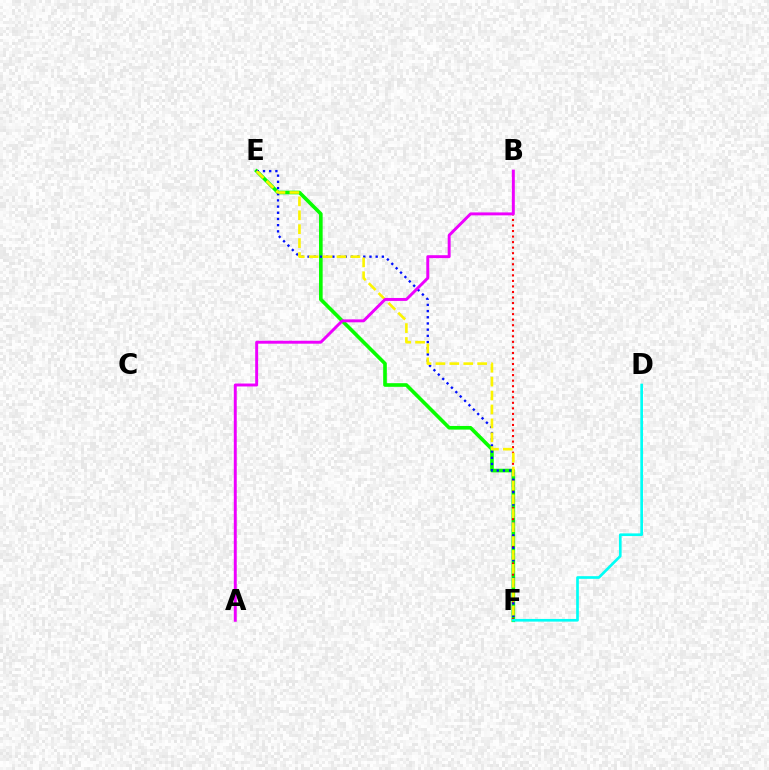{('E', 'F'): [{'color': '#08ff00', 'line_style': 'solid', 'thickness': 2.61}, {'color': '#0010ff', 'line_style': 'dotted', 'thickness': 1.68}, {'color': '#fcf500', 'line_style': 'dashed', 'thickness': 1.89}], ('B', 'F'): [{'color': '#ff0000', 'line_style': 'dotted', 'thickness': 1.51}], ('D', 'F'): [{'color': '#00fff6', 'line_style': 'solid', 'thickness': 1.92}], ('A', 'B'): [{'color': '#ee00ff', 'line_style': 'solid', 'thickness': 2.12}]}